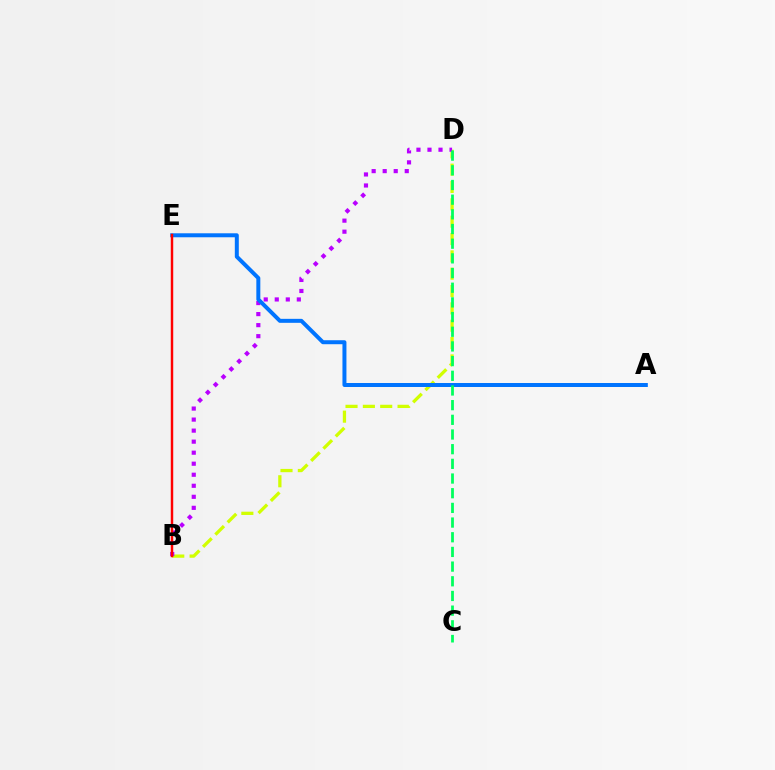{('B', 'D'): [{'color': '#d1ff00', 'line_style': 'dashed', 'thickness': 2.36}, {'color': '#b900ff', 'line_style': 'dotted', 'thickness': 3.0}], ('A', 'E'): [{'color': '#0074ff', 'line_style': 'solid', 'thickness': 2.87}], ('C', 'D'): [{'color': '#00ff5c', 'line_style': 'dashed', 'thickness': 1.99}], ('B', 'E'): [{'color': '#ff0000', 'line_style': 'solid', 'thickness': 1.77}]}